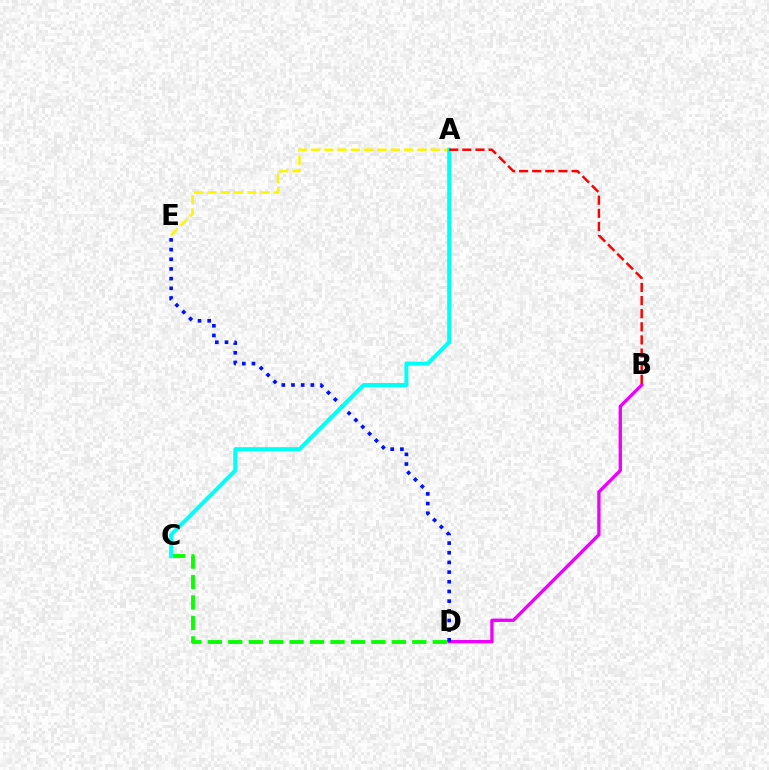{('C', 'D'): [{'color': '#08ff00', 'line_style': 'dashed', 'thickness': 2.78}], ('B', 'D'): [{'color': '#ee00ff', 'line_style': 'solid', 'thickness': 2.4}], ('A', 'E'): [{'color': '#fcf500', 'line_style': 'dashed', 'thickness': 1.81}], ('D', 'E'): [{'color': '#0010ff', 'line_style': 'dotted', 'thickness': 2.63}], ('A', 'C'): [{'color': '#00fff6', 'line_style': 'solid', 'thickness': 2.86}], ('A', 'B'): [{'color': '#ff0000', 'line_style': 'dashed', 'thickness': 1.78}]}